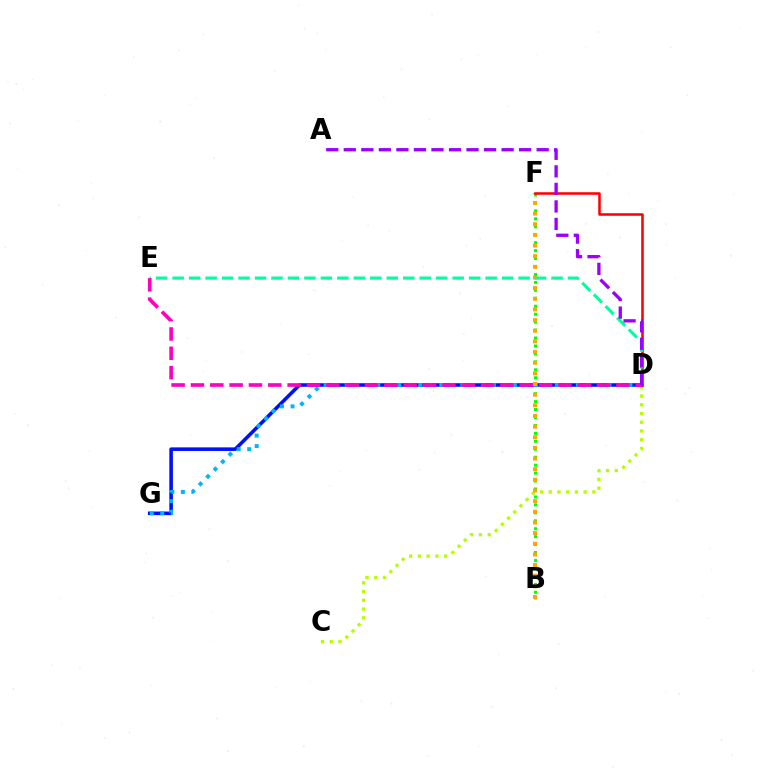{('C', 'D'): [{'color': '#b3ff00', 'line_style': 'dotted', 'thickness': 2.38}], ('B', 'F'): [{'color': '#08ff00', 'line_style': 'dotted', 'thickness': 2.16}, {'color': '#ffa500', 'line_style': 'dotted', 'thickness': 2.89}], ('D', 'G'): [{'color': '#0010ff', 'line_style': 'solid', 'thickness': 2.58}, {'color': '#00b5ff', 'line_style': 'dotted', 'thickness': 2.86}], ('D', 'F'): [{'color': '#ff0000', 'line_style': 'solid', 'thickness': 1.83}], ('D', 'E'): [{'color': '#00ff9d', 'line_style': 'dashed', 'thickness': 2.24}, {'color': '#ff00bd', 'line_style': 'dashed', 'thickness': 2.63}], ('A', 'D'): [{'color': '#9b00ff', 'line_style': 'dashed', 'thickness': 2.38}]}